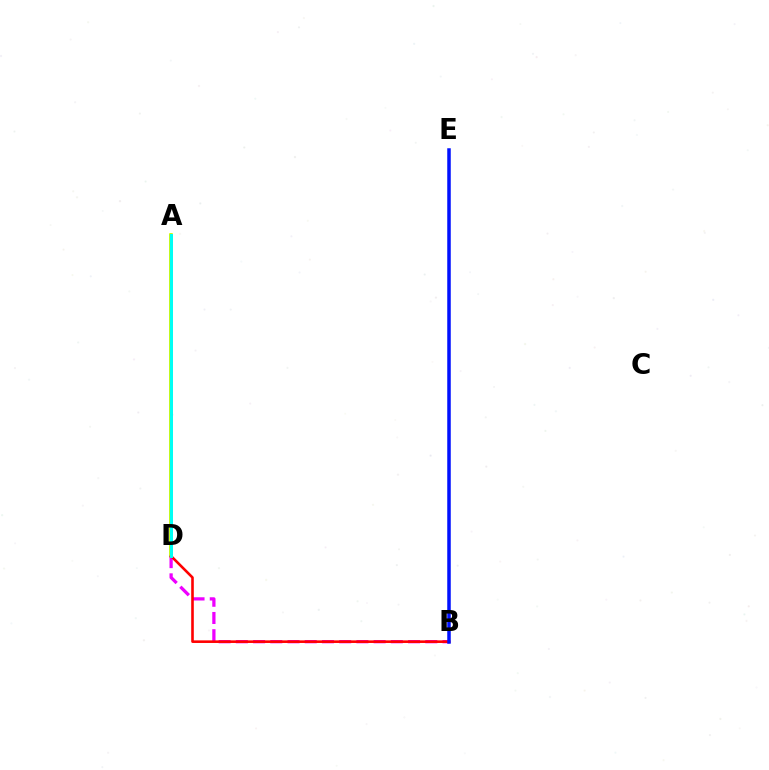{('A', 'D'): [{'color': '#fcf500', 'line_style': 'solid', 'thickness': 2.65}, {'color': '#08ff00', 'line_style': 'solid', 'thickness': 1.77}, {'color': '#00fff6', 'line_style': 'solid', 'thickness': 2.15}], ('B', 'D'): [{'color': '#ee00ff', 'line_style': 'dashed', 'thickness': 2.34}, {'color': '#ff0000', 'line_style': 'solid', 'thickness': 1.87}], ('B', 'E'): [{'color': '#0010ff', 'line_style': 'solid', 'thickness': 2.52}]}